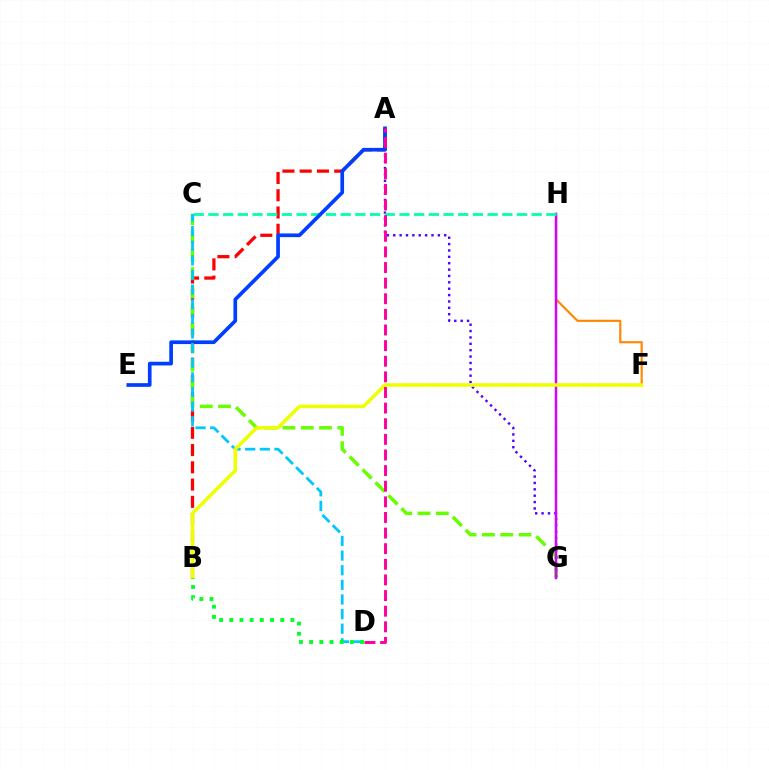{('A', 'B'): [{'color': '#ff0000', 'line_style': 'dashed', 'thickness': 2.34}], ('C', 'G'): [{'color': '#66ff00', 'line_style': 'dashed', 'thickness': 2.49}], ('A', 'G'): [{'color': '#4f00ff', 'line_style': 'dotted', 'thickness': 1.73}], ('F', 'H'): [{'color': '#ff8800', 'line_style': 'solid', 'thickness': 1.55}], ('G', 'H'): [{'color': '#d600ff', 'line_style': 'solid', 'thickness': 1.79}], ('C', 'H'): [{'color': '#00ffaf', 'line_style': 'dashed', 'thickness': 2.0}], ('A', 'E'): [{'color': '#003fff', 'line_style': 'solid', 'thickness': 2.66}], ('C', 'D'): [{'color': '#00c7ff', 'line_style': 'dashed', 'thickness': 1.99}], ('B', 'F'): [{'color': '#eeff00', 'line_style': 'solid', 'thickness': 2.53}], ('A', 'D'): [{'color': '#ff00a0', 'line_style': 'dashed', 'thickness': 2.12}], ('B', 'D'): [{'color': '#00ff27', 'line_style': 'dotted', 'thickness': 2.77}]}